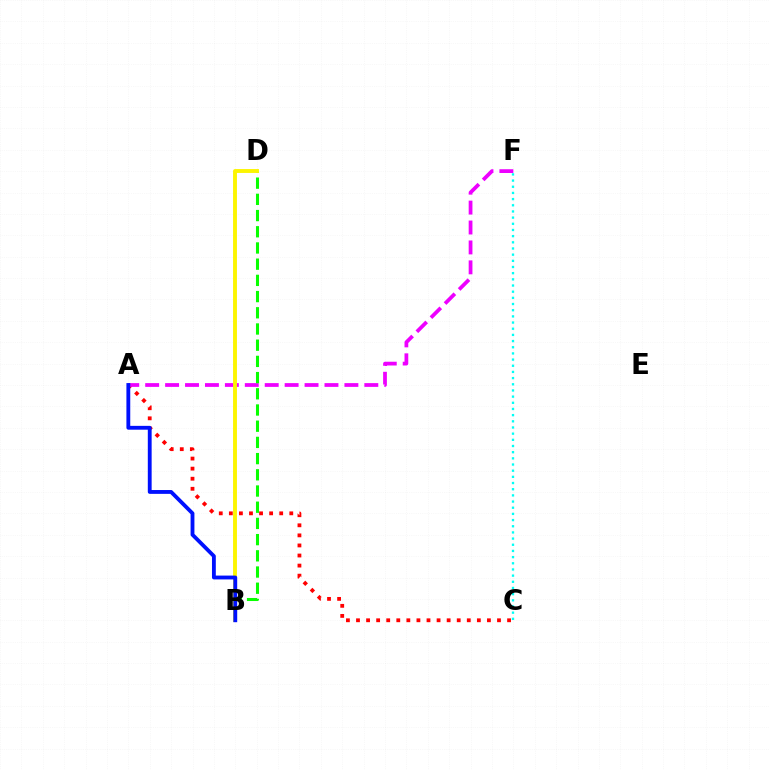{('A', 'C'): [{'color': '#ff0000', 'line_style': 'dotted', 'thickness': 2.74}], ('A', 'F'): [{'color': '#ee00ff', 'line_style': 'dashed', 'thickness': 2.71}], ('B', 'D'): [{'color': '#08ff00', 'line_style': 'dashed', 'thickness': 2.2}, {'color': '#fcf500', 'line_style': 'solid', 'thickness': 2.8}], ('C', 'F'): [{'color': '#00fff6', 'line_style': 'dotted', 'thickness': 1.68}], ('A', 'B'): [{'color': '#0010ff', 'line_style': 'solid', 'thickness': 2.76}]}